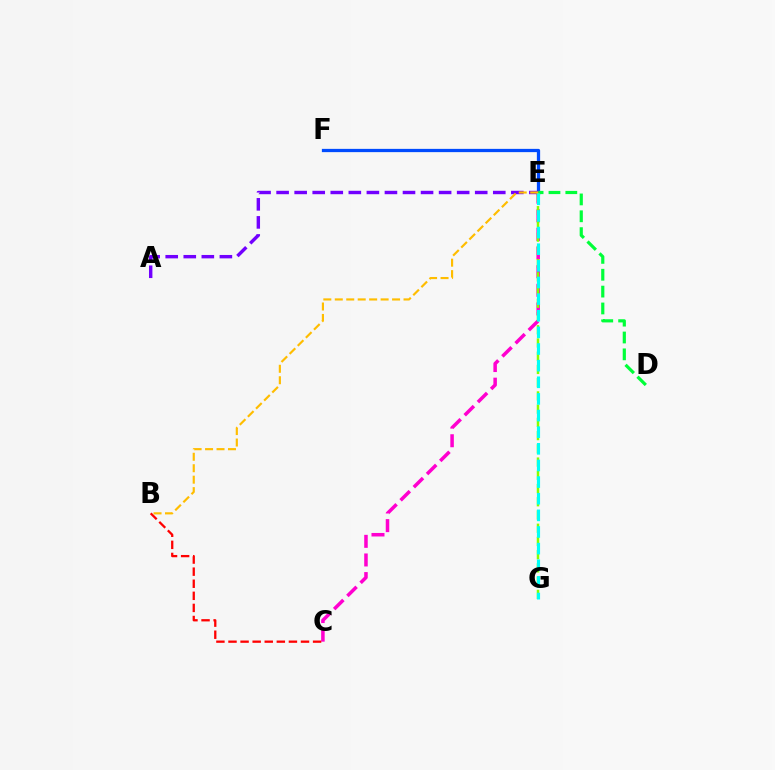{('C', 'E'): [{'color': '#ff00cf', 'line_style': 'dashed', 'thickness': 2.53}], ('E', 'F'): [{'color': '#004bff', 'line_style': 'solid', 'thickness': 2.35}], ('A', 'E'): [{'color': '#7200ff', 'line_style': 'dashed', 'thickness': 2.45}], ('D', 'E'): [{'color': '#00ff39', 'line_style': 'dashed', 'thickness': 2.29}], ('E', 'G'): [{'color': '#84ff00', 'line_style': 'dashed', 'thickness': 1.8}, {'color': '#00fff6', 'line_style': 'dashed', 'thickness': 2.26}], ('B', 'C'): [{'color': '#ff0000', 'line_style': 'dashed', 'thickness': 1.64}], ('B', 'E'): [{'color': '#ffbd00', 'line_style': 'dashed', 'thickness': 1.56}]}